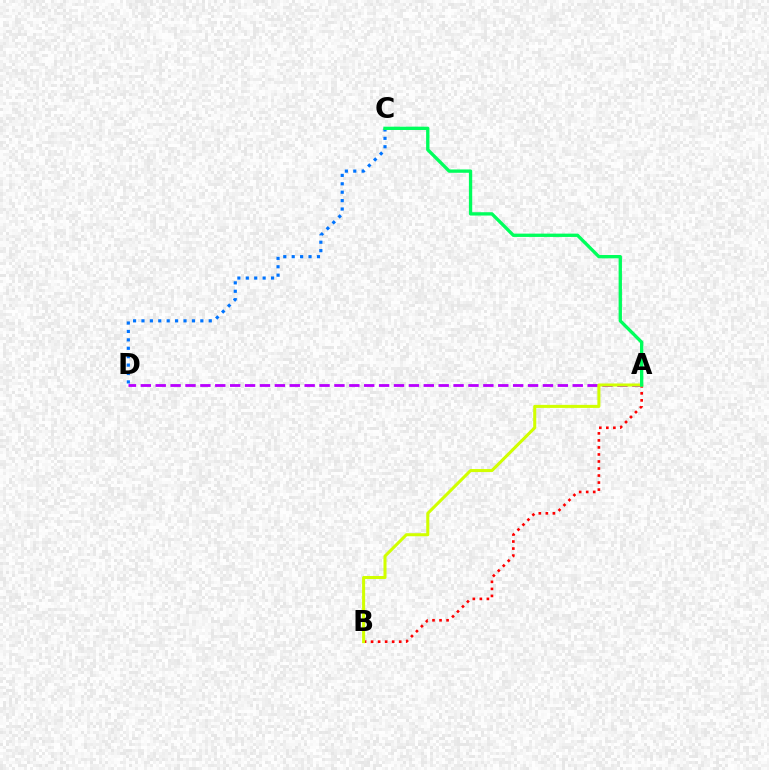{('A', 'D'): [{'color': '#b900ff', 'line_style': 'dashed', 'thickness': 2.02}], ('A', 'B'): [{'color': '#ff0000', 'line_style': 'dotted', 'thickness': 1.91}, {'color': '#d1ff00', 'line_style': 'solid', 'thickness': 2.19}], ('C', 'D'): [{'color': '#0074ff', 'line_style': 'dotted', 'thickness': 2.29}], ('A', 'C'): [{'color': '#00ff5c', 'line_style': 'solid', 'thickness': 2.39}]}